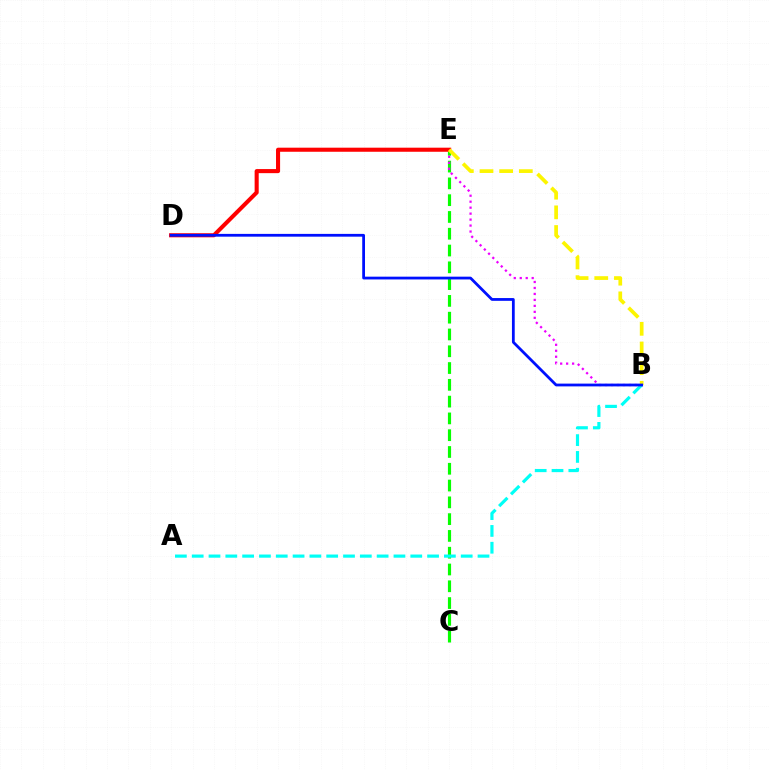{('C', 'E'): [{'color': '#08ff00', 'line_style': 'dashed', 'thickness': 2.28}], ('B', 'E'): [{'color': '#ee00ff', 'line_style': 'dotted', 'thickness': 1.62}, {'color': '#fcf500', 'line_style': 'dashed', 'thickness': 2.67}], ('A', 'B'): [{'color': '#00fff6', 'line_style': 'dashed', 'thickness': 2.28}], ('D', 'E'): [{'color': '#ff0000', 'line_style': 'solid', 'thickness': 2.94}], ('B', 'D'): [{'color': '#0010ff', 'line_style': 'solid', 'thickness': 2.0}]}